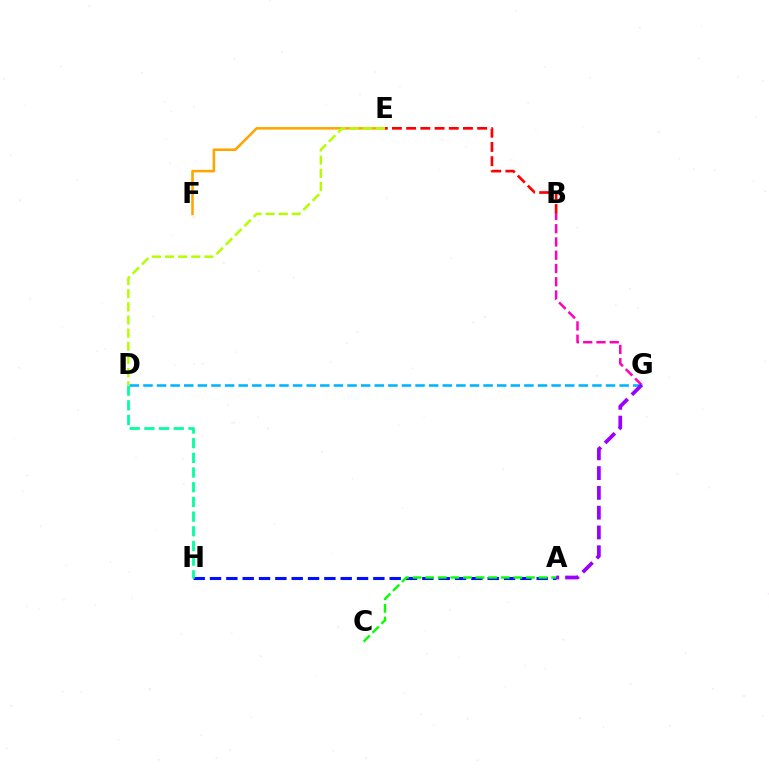{('E', 'F'): [{'color': '#ffa500', 'line_style': 'solid', 'thickness': 1.85}], ('B', 'G'): [{'color': '#ff00bd', 'line_style': 'dashed', 'thickness': 1.8}], ('A', 'H'): [{'color': '#0010ff', 'line_style': 'dashed', 'thickness': 2.22}], ('D', 'E'): [{'color': '#b3ff00', 'line_style': 'dashed', 'thickness': 1.79}], ('A', 'C'): [{'color': '#08ff00', 'line_style': 'dashed', 'thickness': 1.71}], ('D', 'G'): [{'color': '#00b5ff', 'line_style': 'dashed', 'thickness': 1.85}], ('B', 'E'): [{'color': '#ff0000', 'line_style': 'dashed', 'thickness': 1.93}], ('D', 'H'): [{'color': '#00ff9d', 'line_style': 'dashed', 'thickness': 2.0}], ('A', 'G'): [{'color': '#9b00ff', 'line_style': 'dashed', 'thickness': 2.69}]}